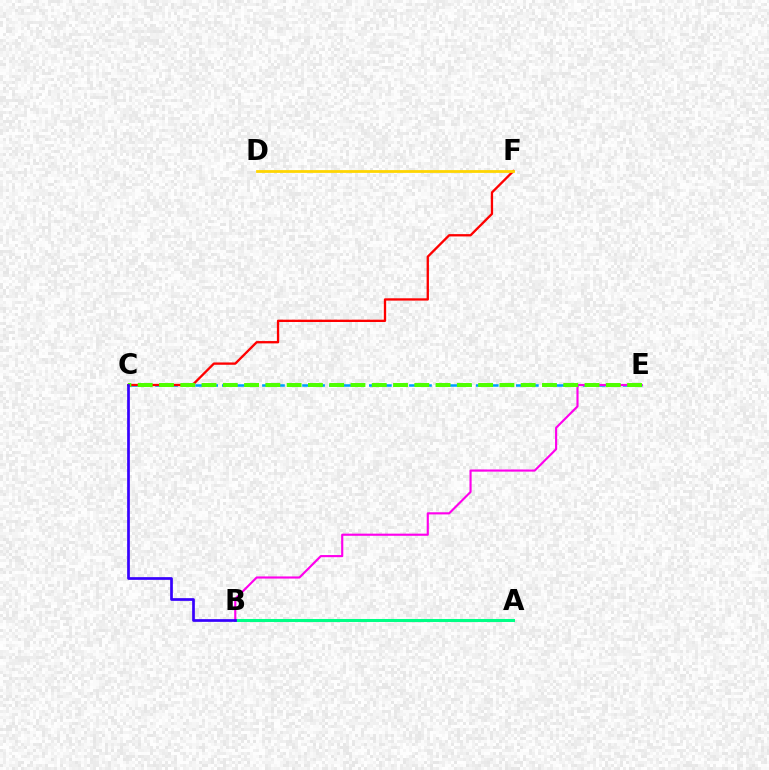{('A', 'B'): [{'color': '#00ff86', 'line_style': 'solid', 'thickness': 2.19}], ('C', 'E'): [{'color': '#009eff', 'line_style': 'dashed', 'thickness': 1.82}, {'color': '#4fff00', 'line_style': 'dashed', 'thickness': 2.89}], ('C', 'F'): [{'color': '#ff0000', 'line_style': 'solid', 'thickness': 1.67}], ('B', 'E'): [{'color': '#ff00ed', 'line_style': 'solid', 'thickness': 1.54}], ('B', 'C'): [{'color': '#3700ff', 'line_style': 'solid', 'thickness': 1.95}], ('D', 'F'): [{'color': '#ffd500', 'line_style': 'solid', 'thickness': 2.0}]}